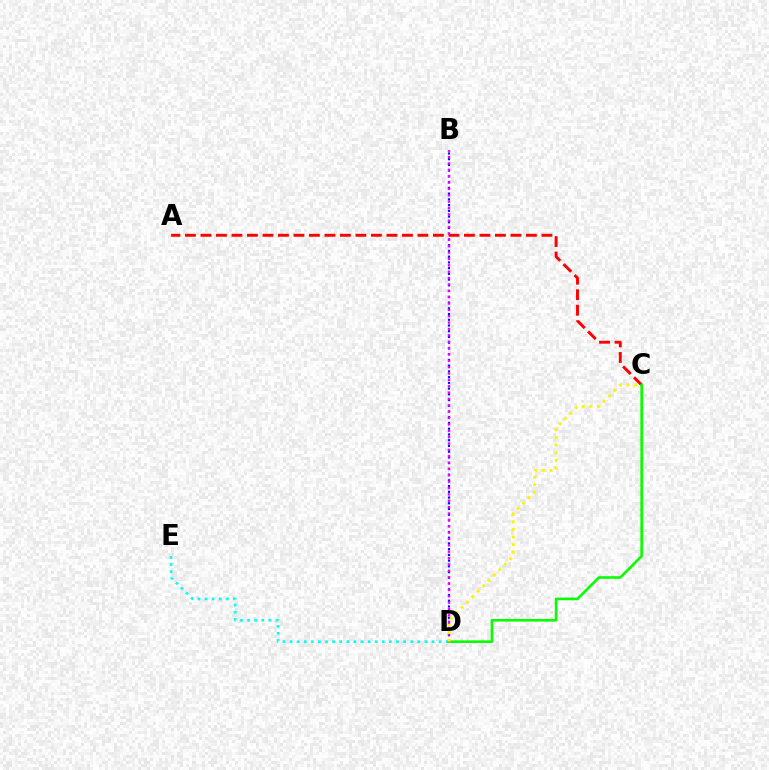{('D', 'E'): [{'color': '#00fff6', 'line_style': 'dotted', 'thickness': 1.93}], ('B', 'D'): [{'color': '#0010ff', 'line_style': 'dotted', 'thickness': 1.56}, {'color': '#ee00ff', 'line_style': 'dotted', 'thickness': 1.73}], ('A', 'C'): [{'color': '#ff0000', 'line_style': 'dashed', 'thickness': 2.11}], ('C', 'D'): [{'color': '#08ff00', 'line_style': 'solid', 'thickness': 1.89}, {'color': '#fcf500', 'line_style': 'dotted', 'thickness': 2.07}]}